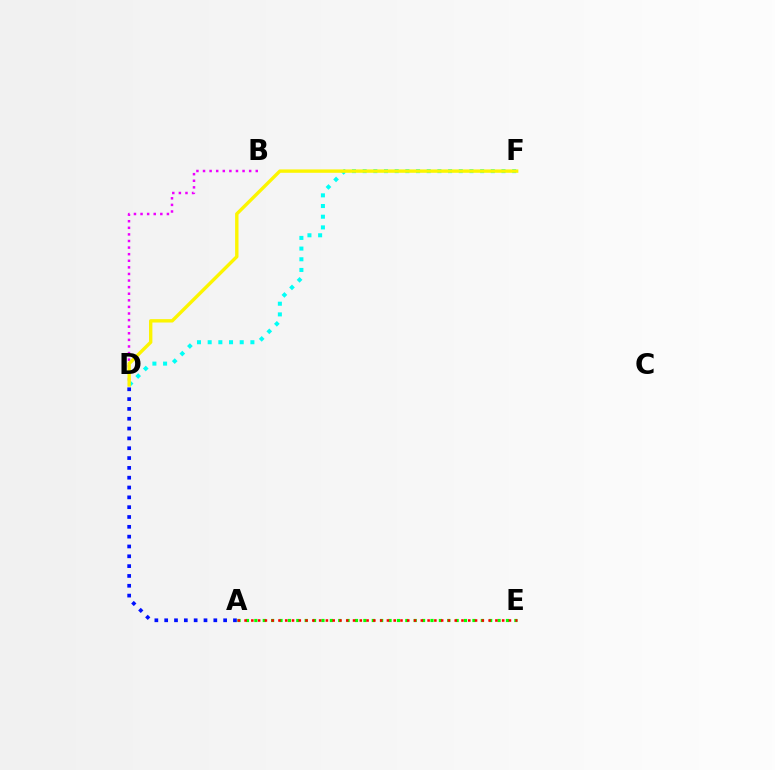{('B', 'D'): [{'color': '#ee00ff', 'line_style': 'dotted', 'thickness': 1.79}], ('A', 'E'): [{'color': '#08ff00', 'line_style': 'dotted', 'thickness': 2.28}, {'color': '#ff0000', 'line_style': 'dotted', 'thickness': 1.84}], ('A', 'D'): [{'color': '#0010ff', 'line_style': 'dotted', 'thickness': 2.67}], ('D', 'F'): [{'color': '#00fff6', 'line_style': 'dotted', 'thickness': 2.9}, {'color': '#fcf500', 'line_style': 'solid', 'thickness': 2.43}]}